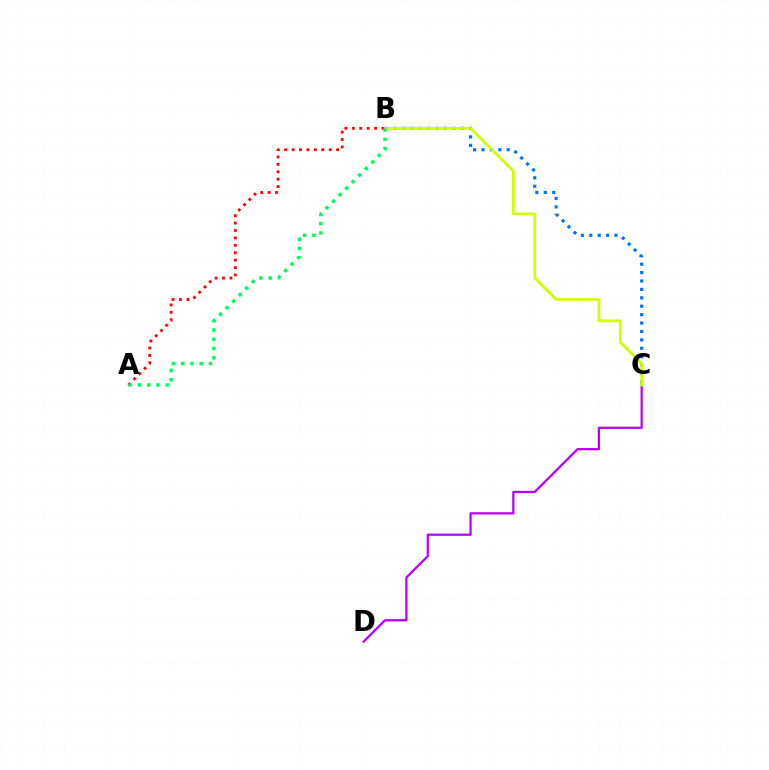{('B', 'C'): [{'color': '#0074ff', 'line_style': 'dotted', 'thickness': 2.29}, {'color': '#d1ff00', 'line_style': 'solid', 'thickness': 1.99}], ('C', 'D'): [{'color': '#b900ff', 'line_style': 'solid', 'thickness': 1.63}], ('A', 'B'): [{'color': '#ff0000', 'line_style': 'dotted', 'thickness': 2.01}, {'color': '#00ff5c', 'line_style': 'dotted', 'thickness': 2.51}]}